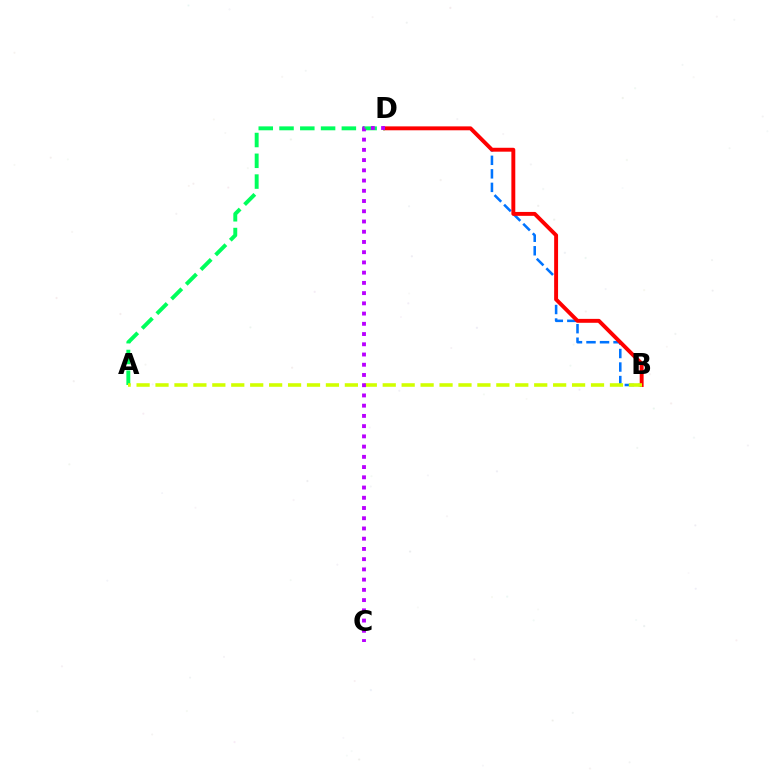{('B', 'D'): [{'color': '#0074ff', 'line_style': 'dashed', 'thickness': 1.84}, {'color': '#ff0000', 'line_style': 'solid', 'thickness': 2.81}], ('A', 'D'): [{'color': '#00ff5c', 'line_style': 'dashed', 'thickness': 2.82}], ('A', 'B'): [{'color': '#d1ff00', 'line_style': 'dashed', 'thickness': 2.57}], ('C', 'D'): [{'color': '#b900ff', 'line_style': 'dotted', 'thickness': 2.78}]}